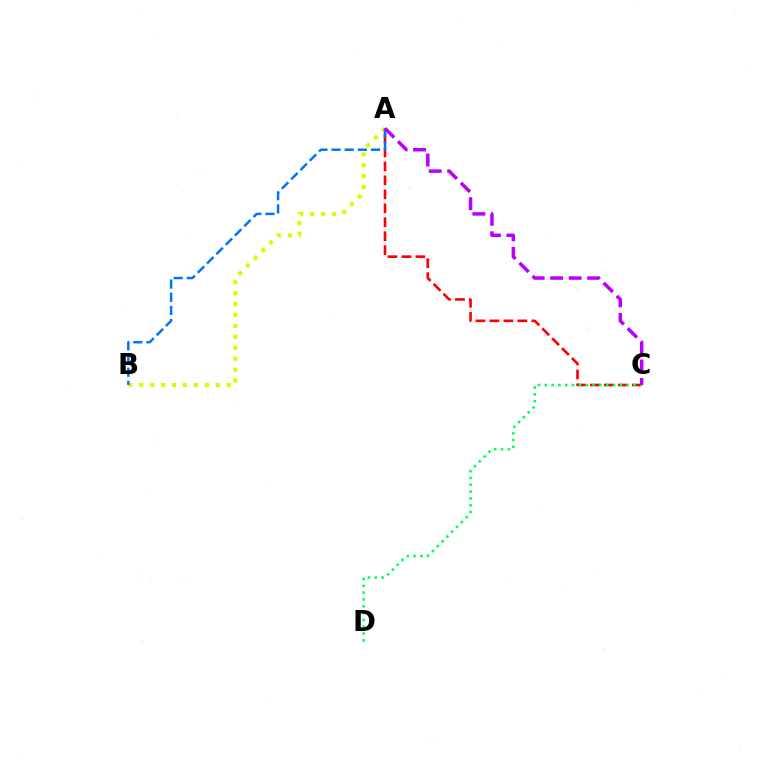{('A', 'C'): [{'color': '#ff0000', 'line_style': 'dashed', 'thickness': 1.9}, {'color': '#b900ff', 'line_style': 'dashed', 'thickness': 2.51}], ('A', 'B'): [{'color': '#d1ff00', 'line_style': 'dotted', 'thickness': 2.97}, {'color': '#0074ff', 'line_style': 'dashed', 'thickness': 1.79}], ('C', 'D'): [{'color': '#00ff5c', 'line_style': 'dotted', 'thickness': 1.85}]}